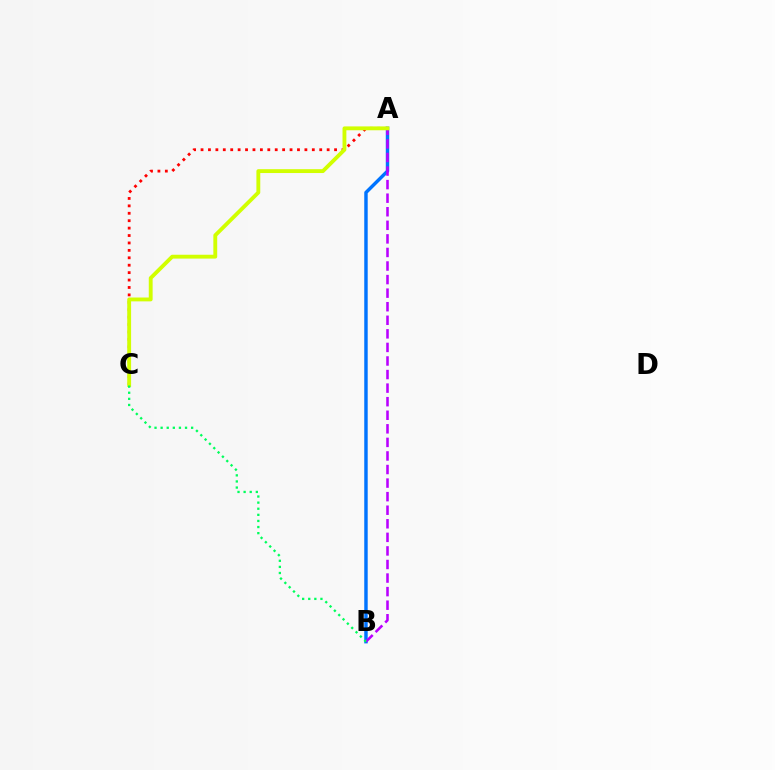{('A', 'B'): [{'color': '#0074ff', 'line_style': 'solid', 'thickness': 2.48}, {'color': '#b900ff', 'line_style': 'dashed', 'thickness': 1.84}], ('A', 'C'): [{'color': '#ff0000', 'line_style': 'dotted', 'thickness': 2.02}, {'color': '#d1ff00', 'line_style': 'solid', 'thickness': 2.78}], ('B', 'C'): [{'color': '#00ff5c', 'line_style': 'dotted', 'thickness': 1.66}]}